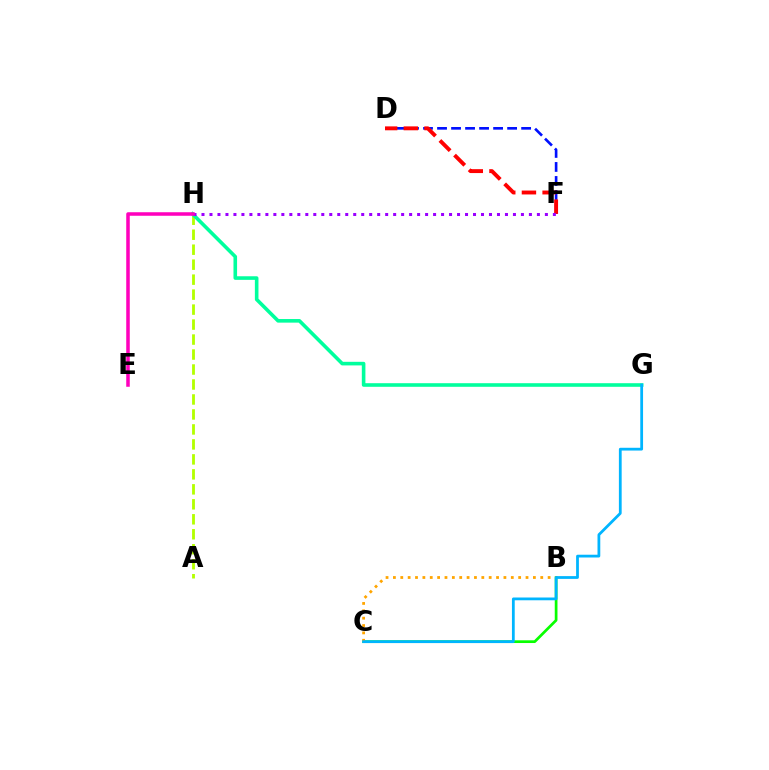{('A', 'H'): [{'color': '#b3ff00', 'line_style': 'dashed', 'thickness': 2.03}], ('G', 'H'): [{'color': '#00ff9d', 'line_style': 'solid', 'thickness': 2.59}], ('B', 'C'): [{'color': '#08ff00', 'line_style': 'solid', 'thickness': 1.96}, {'color': '#ffa500', 'line_style': 'dotted', 'thickness': 2.0}], ('D', 'F'): [{'color': '#0010ff', 'line_style': 'dashed', 'thickness': 1.9}, {'color': '#ff0000', 'line_style': 'dashed', 'thickness': 2.81}], ('F', 'H'): [{'color': '#9b00ff', 'line_style': 'dotted', 'thickness': 2.17}], ('E', 'H'): [{'color': '#ff00bd', 'line_style': 'solid', 'thickness': 2.54}], ('C', 'G'): [{'color': '#00b5ff', 'line_style': 'solid', 'thickness': 2.0}]}